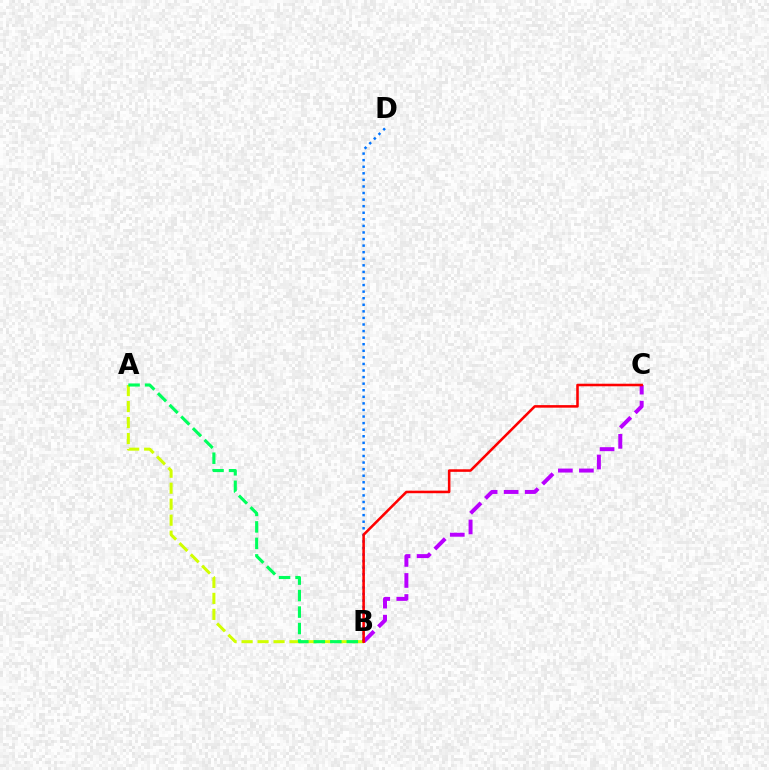{('A', 'B'): [{'color': '#d1ff00', 'line_style': 'dashed', 'thickness': 2.17}, {'color': '#00ff5c', 'line_style': 'dashed', 'thickness': 2.24}], ('B', 'D'): [{'color': '#0074ff', 'line_style': 'dotted', 'thickness': 1.79}], ('B', 'C'): [{'color': '#b900ff', 'line_style': 'dashed', 'thickness': 2.86}, {'color': '#ff0000', 'line_style': 'solid', 'thickness': 1.84}]}